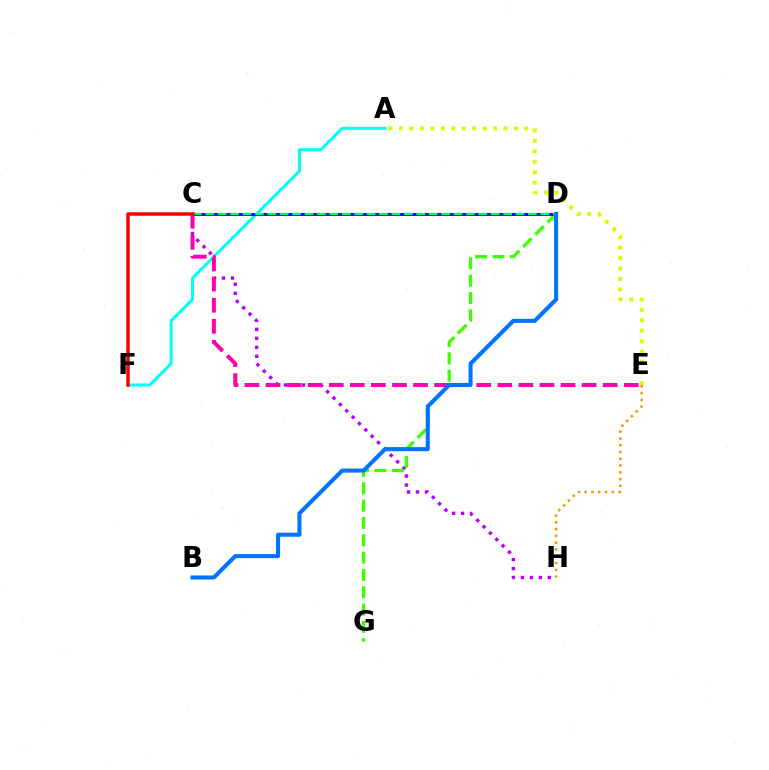{('A', 'F'): [{'color': '#00fff6', 'line_style': 'solid', 'thickness': 2.17}], ('C', 'H'): [{'color': '#b900ff', 'line_style': 'dotted', 'thickness': 2.44}], ('D', 'G'): [{'color': '#3dff00', 'line_style': 'dashed', 'thickness': 2.35}], ('E', 'H'): [{'color': '#ff9400', 'line_style': 'dotted', 'thickness': 1.84}], ('A', 'E'): [{'color': '#d1ff00', 'line_style': 'dotted', 'thickness': 2.84}], ('C', 'D'): [{'color': '#2500ff', 'line_style': 'solid', 'thickness': 2.17}, {'color': '#00ff5c', 'line_style': 'dashed', 'thickness': 1.69}], ('C', 'E'): [{'color': '#ff00ac', 'line_style': 'dashed', 'thickness': 2.86}], ('C', 'F'): [{'color': '#ff0000', 'line_style': 'solid', 'thickness': 2.53}], ('B', 'D'): [{'color': '#0074ff', 'line_style': 'solid', 'thickness': 2.94}]}